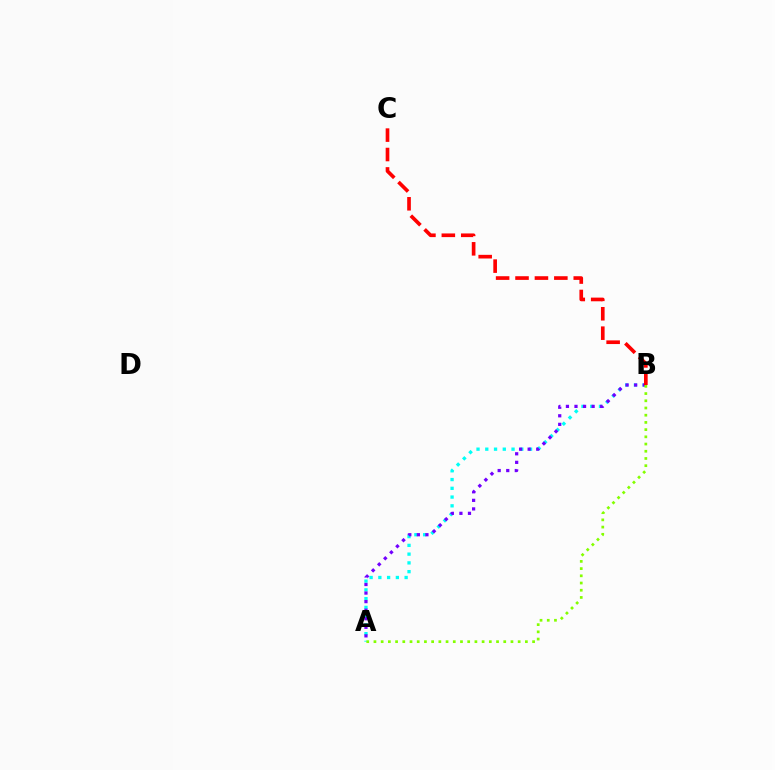{('A', 'B'): [{'color': '#00fff6', 'line_style': 'dotted', 'thickness': 2.38}, {'color': '#7200ff', 'line_style': 'dotted', 'thickness': 2.33}, {'color': '#84ff00', 'line_style': 'dotted', 'thickness': 1.96}], ('B', 'C'): [{'color': '#ff0000', 'line_style': 'dashed', 'thickness': 2.64}]}